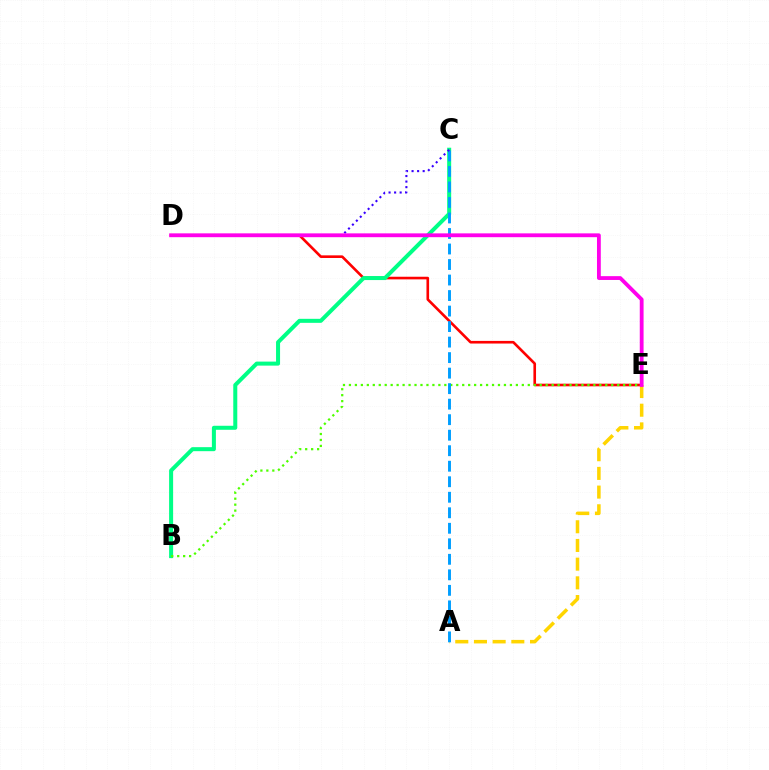{('D', 'E'): [{'color': '#ff0000', 'line_style': 'solid', 'thickness': 1.89}, {'color': '#ff00ed', 'line_style': 'solid', 'thickness': 2.75}], ('B', 'C'): [{'color': '#00ff86', 'line_style': 'solid', 'thickness': 2.89}], ('A', 'E'): [{'color': '#ffd500', 'line_style': 'dashed', 'thickness': 2.54}], ('B', 'E'): [{'color': '#4fff00', 'line_style': 'dotted', 'thickness': 1.62}], ('A', 'C'): [{'color': '#009eff', 'line_style': 'dashed', 'thickness': 2.11}], ('C', 'D'): [{'color': '#3700ff', 'line_style': 'dotted', 'thickness': 1.51}]}